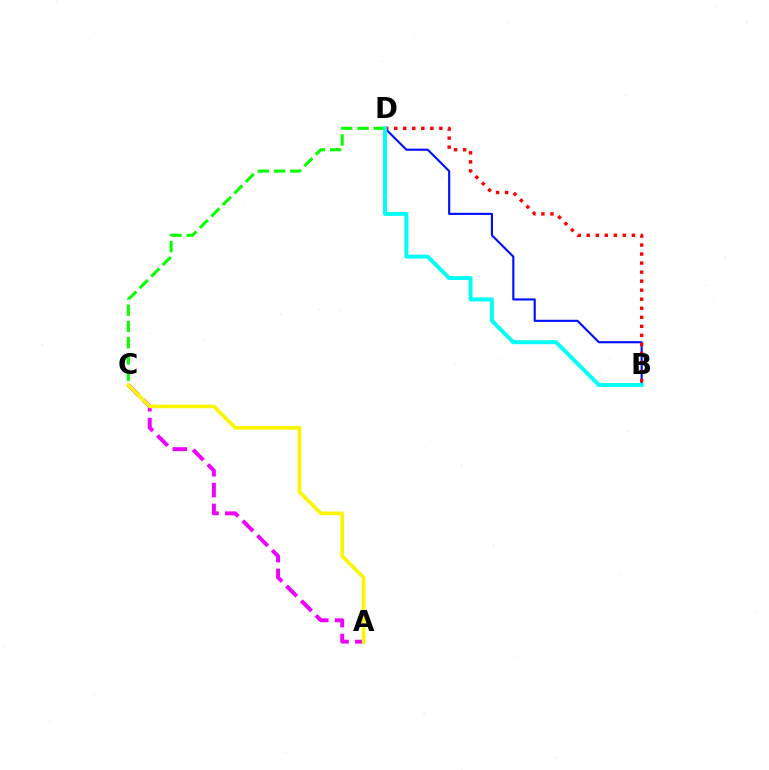{('B', 'D'): [{'color': '#0010ff', 'line_style': 'solid', 'thickness': 1.53}, {'color': '#ff0000', 'line_style': 'dotted', 'thickness': 2.45}, {'color': '#00fff6', 'line_style': 'solid', 'thickness': 2.83}], ('C', 'D'): [{'color': '#08ff00', 'line_style': 'dashed', 'thickness': 2.21}], ('A', 'C'): [{'color': '#ee00ff', 'line_style': 'dashed', 'thickness': 2.83}, {'color': '#fcf500', 'line_style': 'solid', 'thickness': 2.62}]}